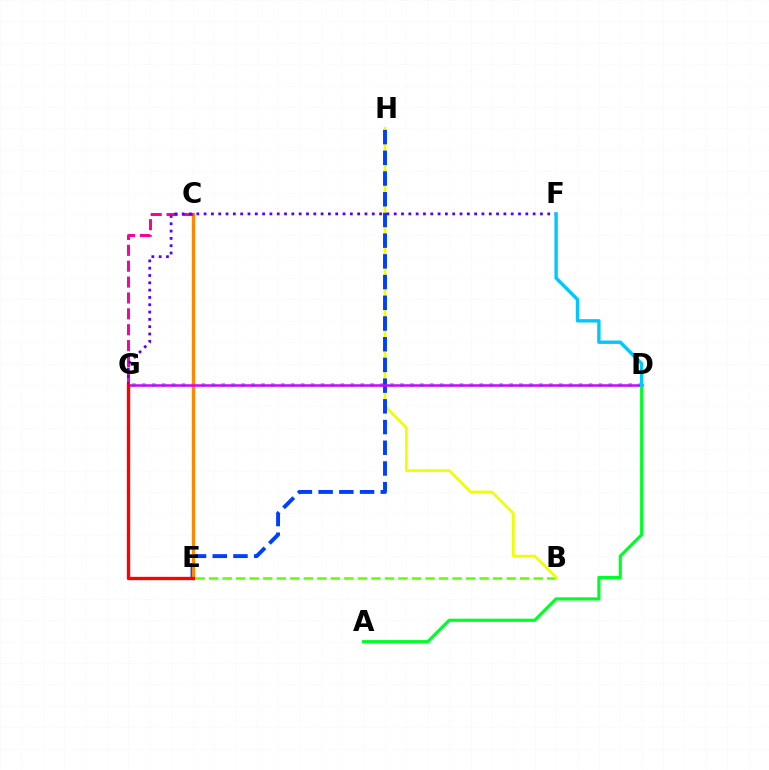{('B', 'E'): [{'color': '#66ff00', 'line_style': 'dashed', 'thickness': 1.84}], ('B', 'H'): [{'color': '#eeff00', 'line_style': 'solid', 'thickness': 1.94}], ('D', 'G'): [{'color': '#00ffaf', 'line_style': 'dotted', 'thickness': 2.7}, {'color': '#d600ff', 'line_style': 'solid', 'thickness': 1.81}], ('E', 'H'): [{'color': '#003fff', 'line_style': 'dashed', 'thickness': 2.81}], ('C', 'E'): [{'color': '#ff8800', 'line_style': 'solid', 'thickness': 2.39}], ('C', 'G'): [{'color': '#ff00a0', 'line_style': 'dashed', 'thickness': 2.16}], ('F', 'G'): [{'color': '#4f00ff', 'line_style': 'dotted', 'thickness': 1.99}], ('A', 'D'): [{'color': '#00ff27', 'line_style': 'solid', 'thickness': 2.28}], ('D', 'F'): [{'color': '#00c7ff', 'line_style': 'solid', 'thickness': 2.43}], ('E', 'G'): [{'color': '#ff0000', 'line_style': 'solid', 'thickness': 2.4}]}